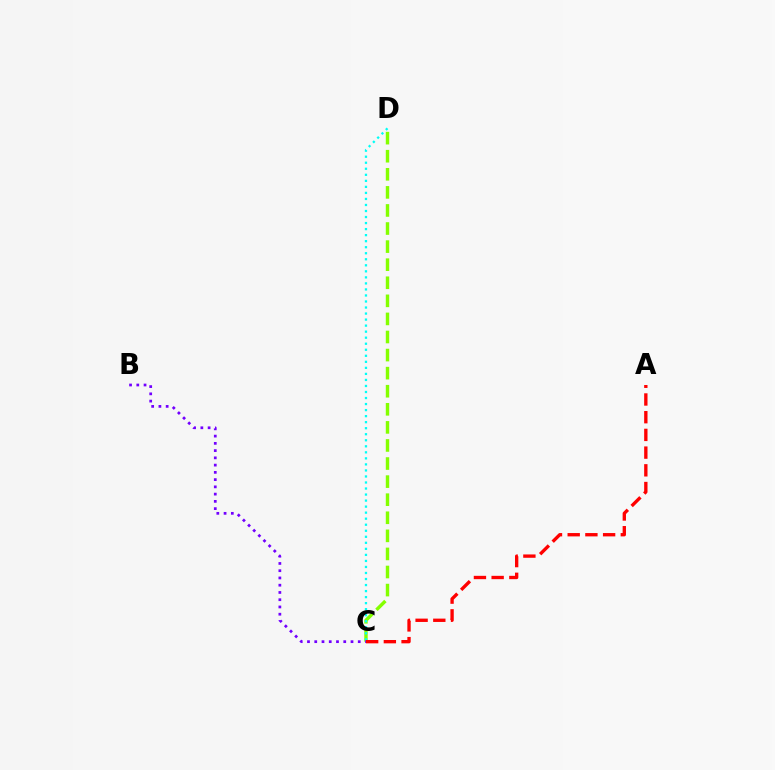{('C', 'D'): [{'color': '#84ff00', 'line_style': 'dashed', 'thickness': 2.46}, {'color': '#00fff6', 'line_style': 'dotted', 'thickness': 1.64}], ('B', 'C'): [{'color': '#7200ff', 'line_style': 'dotted', 'thickness': 1.97}], ('A', 'C'): [{'color': '#ff0000', 'line_style': 'dashed', 'thickness': 2.41}]}